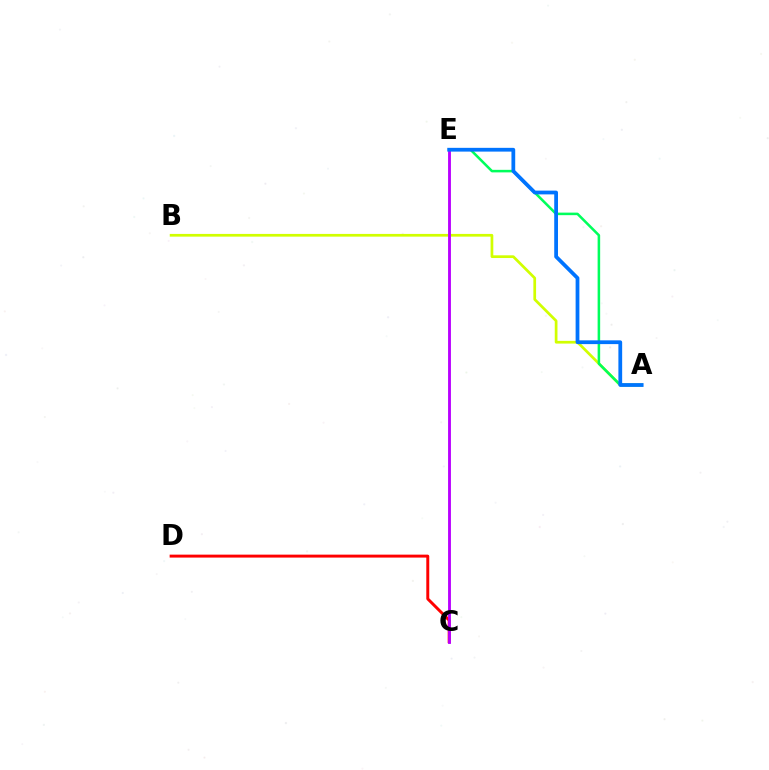{('C', 'D'): [{'color': '#ff0000', 'line_style': 'solid', 'thickness': 2.12}], ('A', 'B'): [{'color': '#d1ff00', 'line_style': 'solid', 'thickness': 1.96}], ('A', 'E'): [{'color': '#00ff5c', 'line_style': 'solid', 'thickness': 1.83}, {'color': '#0074ff', 'line_style': 'solid', 'thickness': 2.71}], ('C', 'E'): [{'color': '#b900ff', 'line_style': 'solid', 'thickness': 2.06}]}